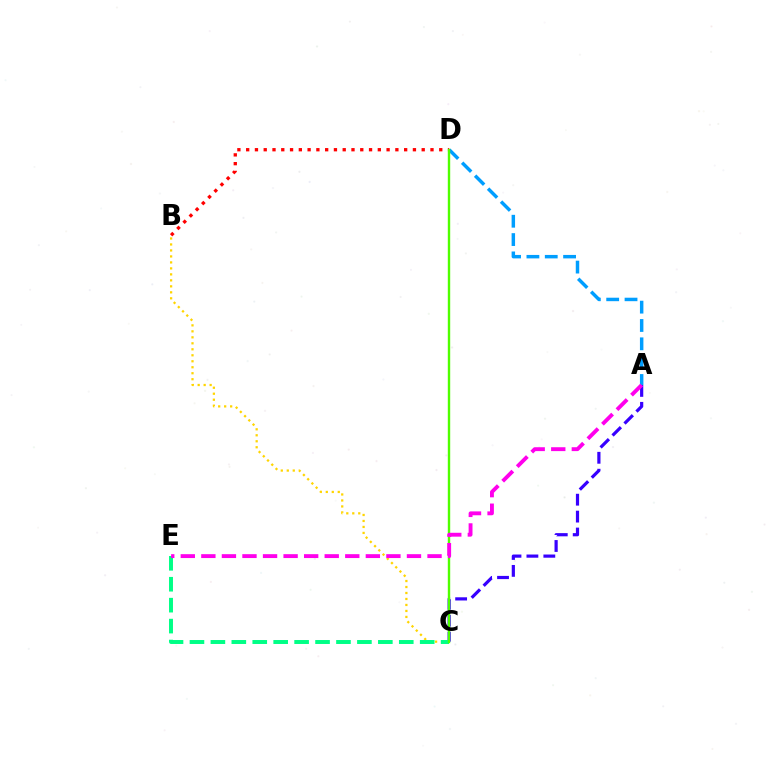{('B', 'D'): [{'color': '#ff0000', 'line_style': 'dotted', 'thickness': 2.38}], ('A', 'C'): [{'color': '#3700ff', 'line_style': 'dashed', 'thickness': 2.3}], ('B', 'C'): [{'color': '#ffd500', 'line_style': 'dotted', 'thickness': 1.63}], ('A', 'D'): [{'color': '#009eff', 'line_style': 'dashed', 'thickness': 2.49}], ('C', 'E'): [{'color': '#00ff86', 'line_style': 'dashed', 'thickness': 2.84}], ('C', 'D'): [{'color': '#4fff00', 'line_style': 'solid', 'thickness': 1.73}], ('A', 'E'): [{'color': '#ff00ed', 'line_style': 'dashed', 'thickness': 2.79}]}